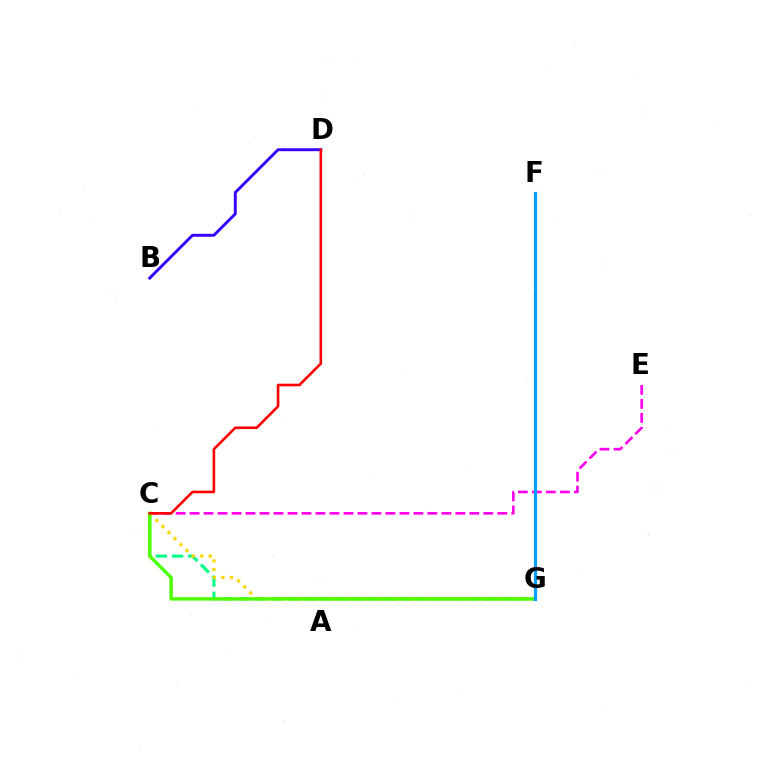{('B', 'D'): [{'color': '#3700ff', 'line_style': 'solid', 'thickness': 2.1}], ('C', 'E'): [{'color': '#ff00ed', 'line_style': 'dashed', 'thickness': 1.9}], ('C', 'G'): [{'color': '#00ff86', 'line_style': 'dashed', 'thickness': 2.21}, {'color': '#ffd500', 'line_style': 'dotted', 'thickness': 2.31}, {'color': '#4fff00', 'line_style': 'solid', 'thickness': 2.49}], ('F', 'G'): [{'color': '#009eff', 'line_style': 'solid', 'thickness': 2.29}], ('C', 'D'): [{'color': '#ff0000', 'line_style': 'solid', 'thickness': 1.86}]}